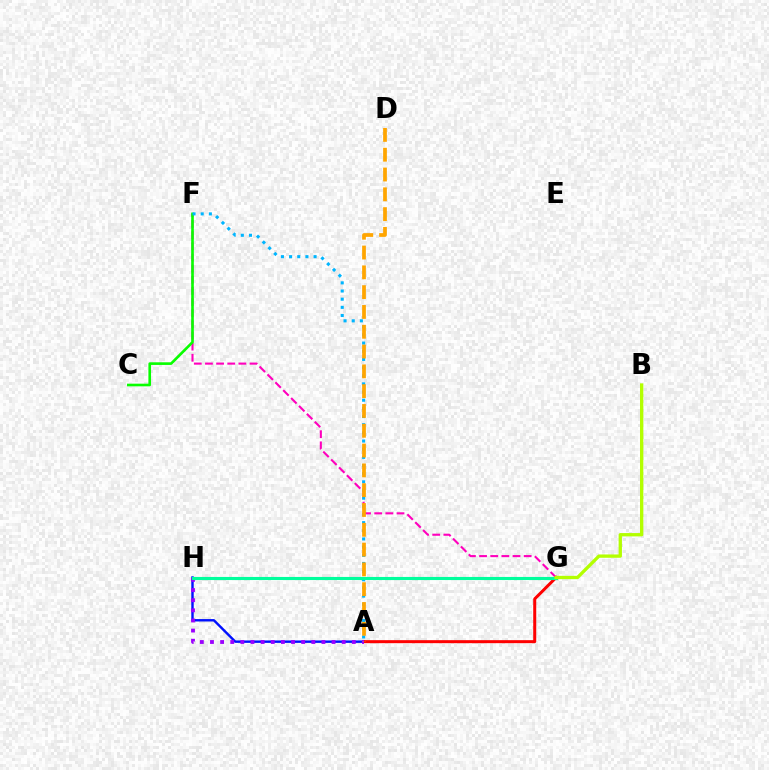{('A', 'H'): [{'color': '#0010ff', 'line_style': 'solid', 'thickness': 1.74}, {'color': '#9b00ff', 'line_style': 'dotted', 'thickness': 2.75}], ('F', 'G'): [{'color': '#ff00bd', 'line_style': 'dashed', 'thickness': 1.51}], ('A', 'G'): [{'color': '#ff0000', 'line_style': 'solid', 'thickness': 2.17}], ('C', 'F'): [{'color': '#08ff00', 'line_style': 'solid', 'thickness': 1.9}], ('A', 'F'): [{'color': '#00b5ff', 'line_style': 'dotted', 'thickness': 2.22}], ('A', 'D'): [{'color': '#ffa500', 'line_style': 'dashed', 'thickness': 2.69}], ('G', 'H'): [{'color': '#00ff9d', 'line_style': 'solid', 'thickness': 2.24}], ('B', 'G'): [{'color': '#b3ff00', 'line_style': 'solid', 'thickness': 2.39}]}